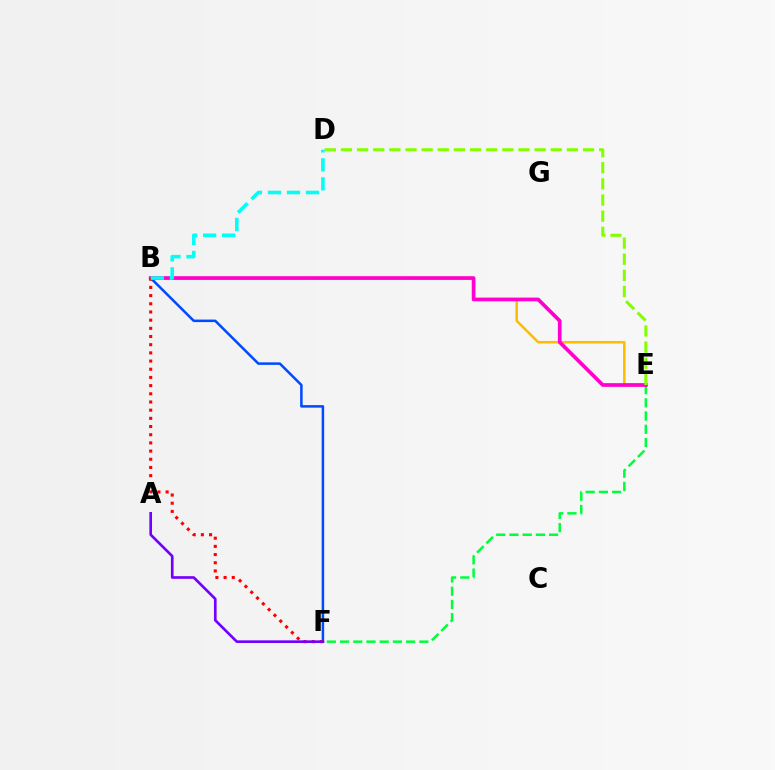{('B', 'E'): [{'color': '#ffbd00', 'line_style': 'solid', 'thickness': 1.82}, {'color': '#ff00cf', 'line_style': 'solid', 'thickness': 2.67}], ('E', 'F'): [{'color': '#00ff39', 'line_style': 'dashed', 'thickness': 1.8}], ('B', 'F'): [{'color': '#004bff', 'line_style': 'solid', 'thickness': 1.82}, {'color': '#ff0000', 'line_style': 'dotted', 'thickness': 2.22}], ('D', 'E'): [{'color': '#84ff00', 'line_style': 'dashed', 'thickness': 2.19}], ('A', 'F'): [{'color': '#7200ff', 'line_style': 'solid', 'thickness': 1.91}], ('B', 'D'): [{'color': '#00fff6', 'line_style': 'dashed', 'thickness': 2.58}]}